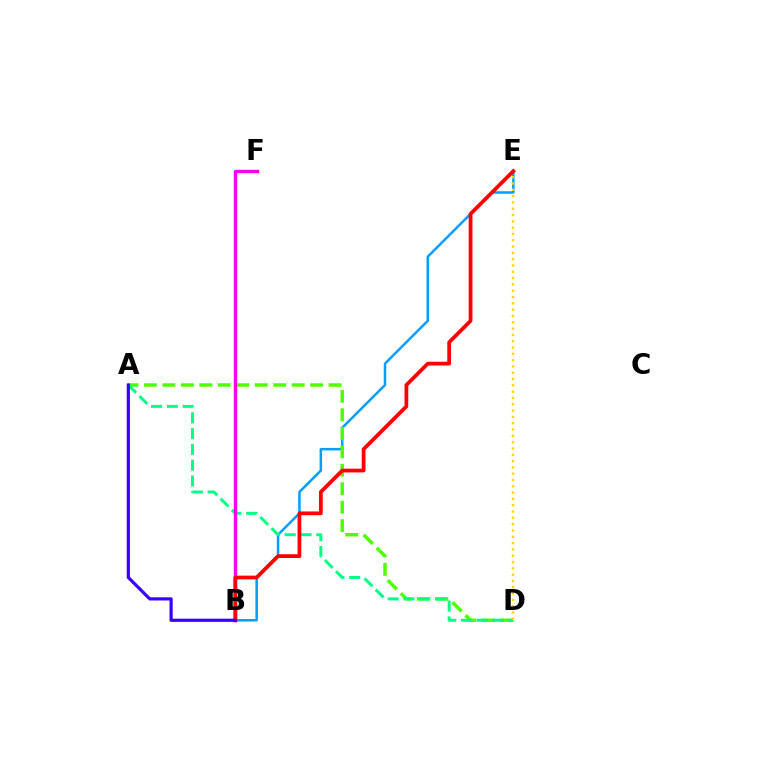{('B', 'E'): [{'color': '#009eff', 'line_style': 'solid', 'thickness': 1.79}, {'color': '#ff0000', 'line_style': 'solid', 'thickness': 2.7}], ('A', 'D'): [{'color': '#4fff00', 'line_style': 'dashed', 'thickness': 2.51}, {'color': '#00ff86', 'line_style': 'dashed', 'thickness': 2.15}], ('B', 'F'): [{'color': '#ff00ed', 'line_style': 'solid', 'thickness': 2.44}], ('D', 'E'): [{'color': '#ffd500', 'line_style': 'dotted', 'thickness': 1.71}], ('A', 'B'): [{'color': '#3700ff', 'line_style': 'solid', 'thickness': 2.29}]}